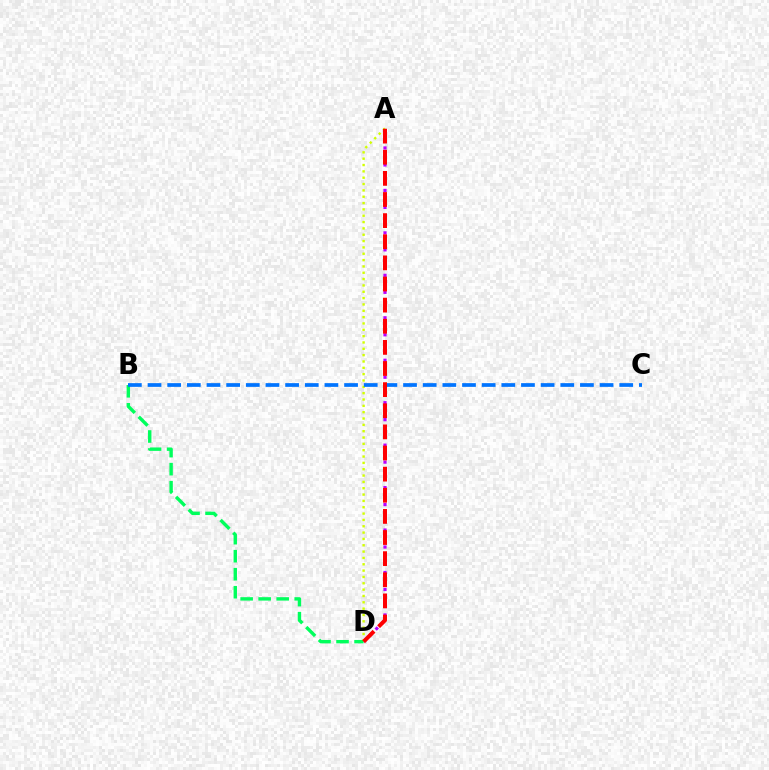{('A', 'D'): [{'color': '#b900ff', 'line_style': 'dotted', 'thickness': 2.31}, {'color': '#d1ff00', 'line_style': 'dotted', 'thickness': 1.72}, {'color': '#ff0000', 'line_style': 'dashed', 'thickness': 2.87}], ('B', 'D'): [{'color': '#00ff5c', 'line_style': 'dashed', 'thickness': 2.45}], ('B', 'C'): [{'color': '#0074ff', 'line_style': 'dashed', 'thickness': 2.67}]}